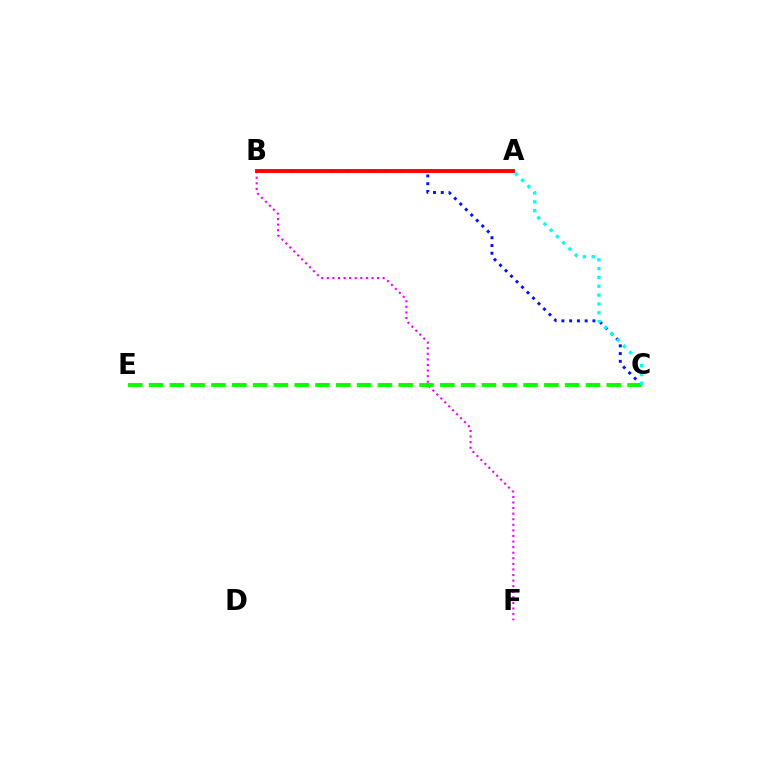{('B', 'C'): [{'color': '#0010ff', 'line_style': 'dotted', 'thickness': 2.11}], ('A', 'B'): [{'color': '#fcf500', 'line_style': 'dashed', 'thickness': 2.57}, {'color': '#ff0000', 'line_style': 'solid', 'thickness': 2.78}], ('B', 'F'): [{'color': '#ee00ff', 'line_style': 'dotted', 'thickness': 1.52}], ('C', 'E'): [{'color': '#08ff00', 'line_style': 'dashed', 'thickness': 2.83}], ('A', 'C'): [{'color': '#00fff6', 'line_style': 'dotted', 'thickness': 2.4}]}